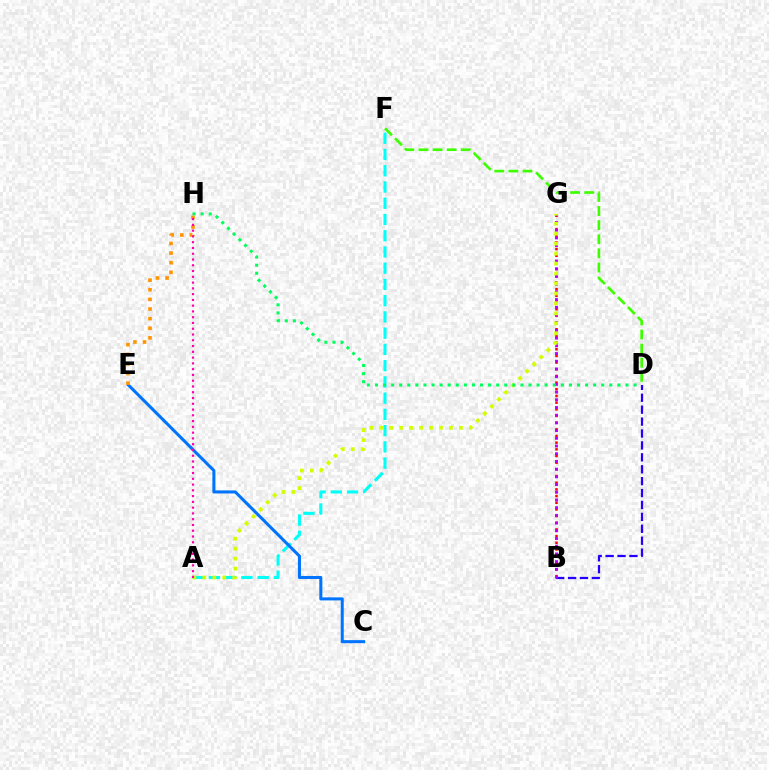{('B', 'D'): [{'color': '#2500ff', 'line_style': 'dashed', 'thickness': 1.62}], ('A', 'F'): [{'color': '#00fff6', 'line_style': 'dashed', 'thickness': 2.21}], ('B', 'G'): [{'color': '#ff0000', 'line_style': 'dotted', 'thickness': 1.81}, {'color': '#b900ff', 'line_style': 'dotted', 'thickness': 2.09}], ('C', 'E'): [{'color': '#0074ff', 'line_style': 'solid', 'thickness': 2.2}], ('A', 'G'): [{'color': '#d1ff00', 'line_style': 'dotted', 'thickness': 2.71}], ('E', 'H'): [{'color': '#ff9400', 'line_style': 'dotted', 'thickness': 2.61}], ('A', 'H'): [{'color': '#ff00ac', 'line_style': 'dotted', 'thickness': 1.57}], ('D', 'F'): [{'color': '#3dff00', 'line_style': 'dashed', 'thickness': 1.92}], ('D', 'H'): [{'color': '#00ff5c', 'line_style': 'dotted', 'thickness': 2.2}]}